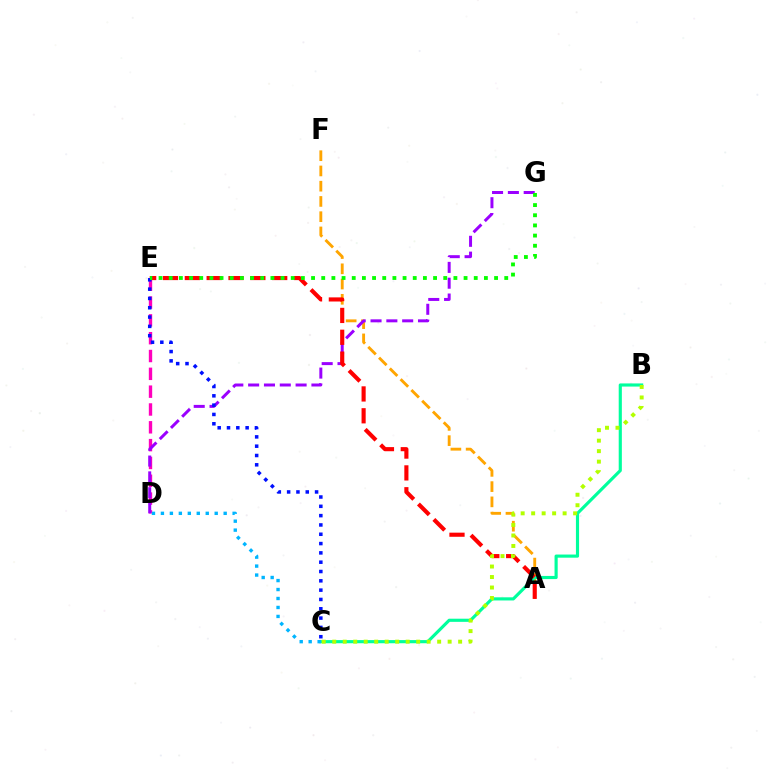{('D', 'E'): [{'color': '#ff00bd', 'line_style': 'dashed', 'thickness': 2.42}], ('A', 'F'): [{'color': '#ffa500', 'line_style': 'dashed', 'thickness': 2.07}], ('D', 'G'): [{'color': '#9b00ff', 'line_style': 'dashed', 'thickness': 2.15}], ('B', 'C'): [{'color': '#00ff9d', 'line_style': 'solid', 'thickness': 2.26}, {'color': '#b3ff00', 'line_style': 'dotted', 'thickness': 2.85}], ('A', 'E'): [{'color': '#ff0000', 'line_style': 'dashed', 'thickness': 2.97}], ('C', 'D'): [{'color': '#00b5ff', 'line_style': 'dotted', 'thickness': 2.44}], ('C', 'E'): [{'color': '#0010ff', 'line_style': 'dotted', 'thickness': 2.53}], ('E', 'G'): [{'color': '#08ff00', 'line_style': 'dotted', 'thickness': 2.76}]}